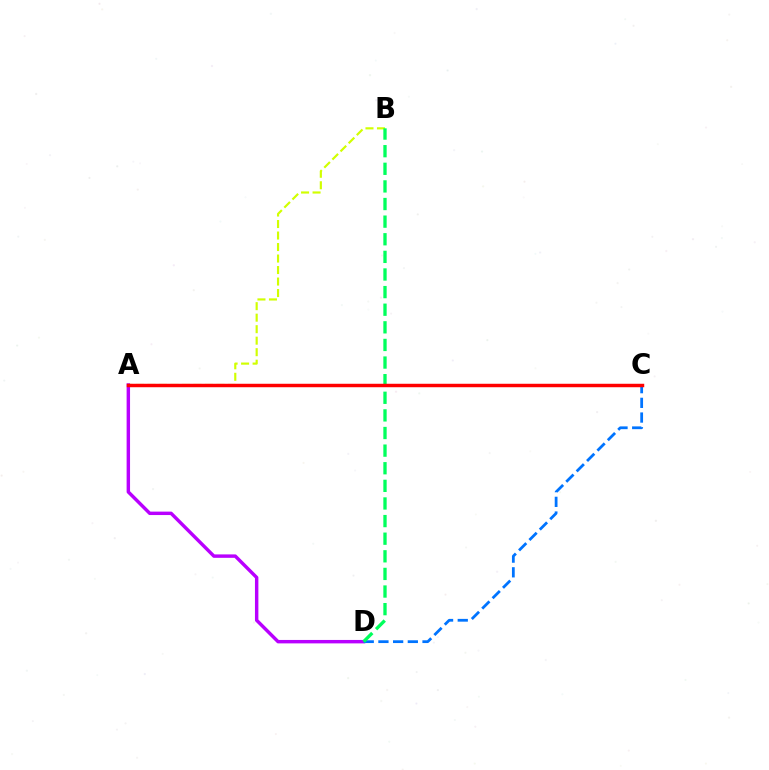{('A', 'D'): [{'color': '#b900ff', 'line_style': 'solid', 'thickness': 2.47}], ('A', 'B'): [{'color': '#d1ff00', 'line_style': 'dashed', 'thickness': 1.56}], ('C', 'D'): [{'color': '#0074ff', 'line_style': 'dashed', 'thickness': 2.0}], ('B', 'D'): [{'color': '#00ff5c', 'line_style': 'dashed', 'thickness': 2.39}], ('A', 'C'): [{'color': '#ff0000', 'line_style': 'solid', 'thickness': 2.49}]}